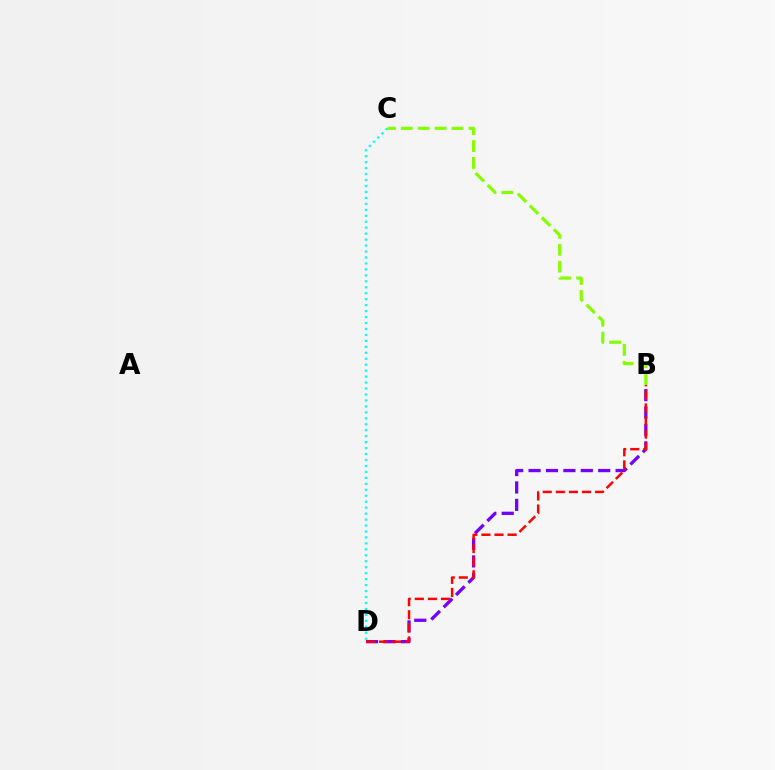{('B', 'D'): [{'color': '#7200ff', 'line_style': 'dashed', 'thickness': 2.36}, {'color': '#ff0000', 'line_style': 'dashed', 'thickness': 1.78}], ('C', 'D'): [{'color': '#00fff6', 'line_style': 'dotted', 'thickness': 1.62}], ('B', 'C'): [{'color': '#84ff00', 'line_style': 'dashed', 'thickness': 2.3}]}